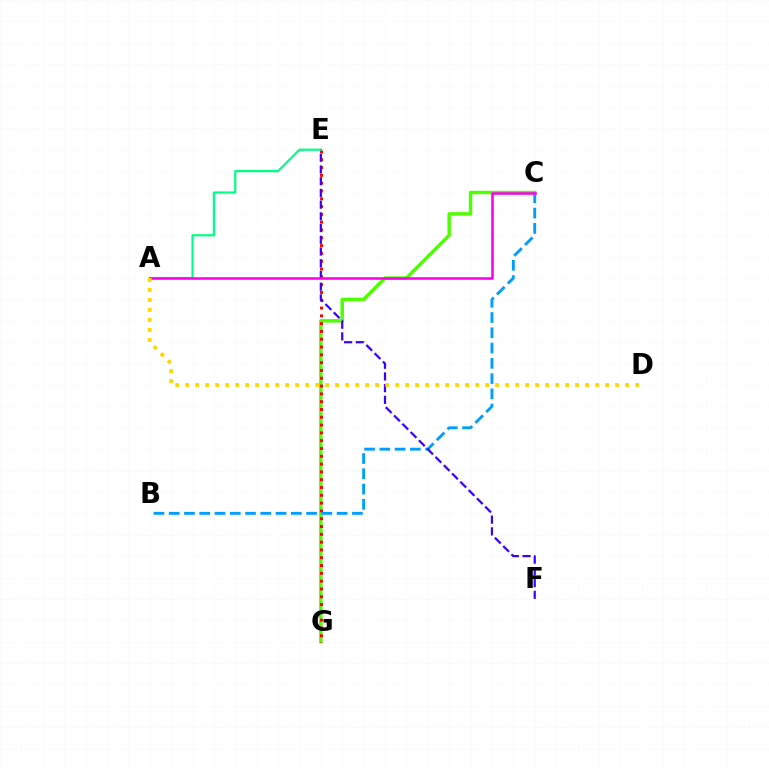{('C', 'G'): [{'color': '#4fff00', 'line_style': 'solid', 'thickness': 2.49}], ('E', 'G'): [{'color': '#ff0000', 'line_style': 'dotted', 'thickness': 2.12}], ('A', 'E'): [{'color': '#00ff86', 'line_style': 'solid', 'thickness': 1.58}], ('B', 'C'): [{'color': '#009eff', 'line_style': 'dashed', 'thickness': 2.07}], ('E', 'F'): [{'color': '#3700ff', 'line_style': 'dashed', 'thickness': 1.59}], ('A', 'C'): [{'color': '#ff00ed', 'line_style': 'solid', 'thickness': 1.85}], ('A', 'D'): [{'color': '#ffd500', 'line_style': 'dotted', 'thickness': 2.72}]}